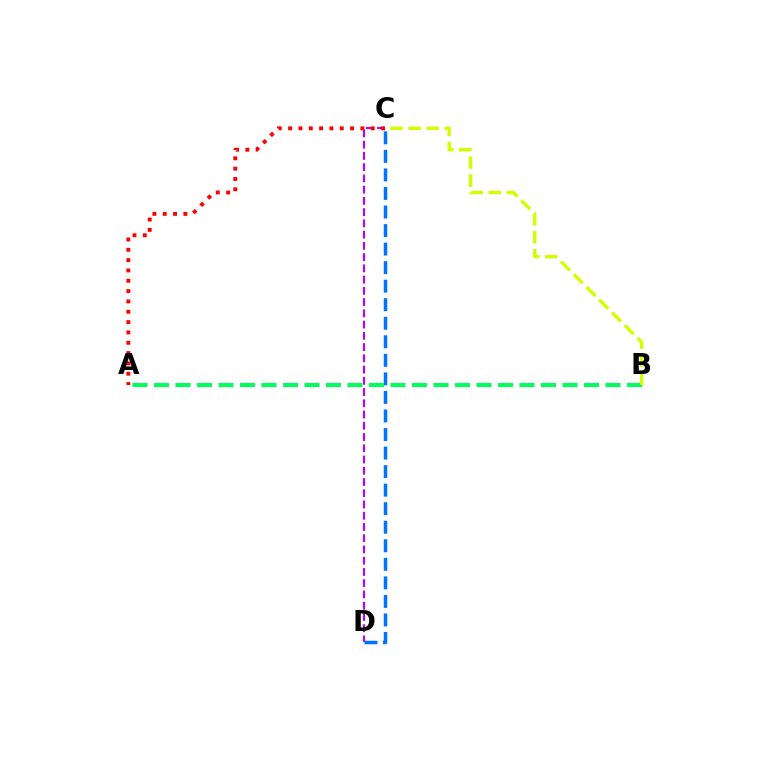{('C', 'D'): [{'color': '#0074ff', 'line_style': 'dashed', 'thickness': 2.52}, {'color': '#b900ff', 'line_style': 'dashed', 'thickness': 1.53}], ('A', 'B'): [{'color': '#00ff5c', 'line_style': 'dashed', 'thickness': 2.92}], ('B', 'C'): [{'color': '#d1ff00', 'line_style': 'dashed', 'thickness': 2.45}], ('A', 'C'): [{'color': '#ff0000', 'line_style': 'dotted', 'thickness': 2.81}]}